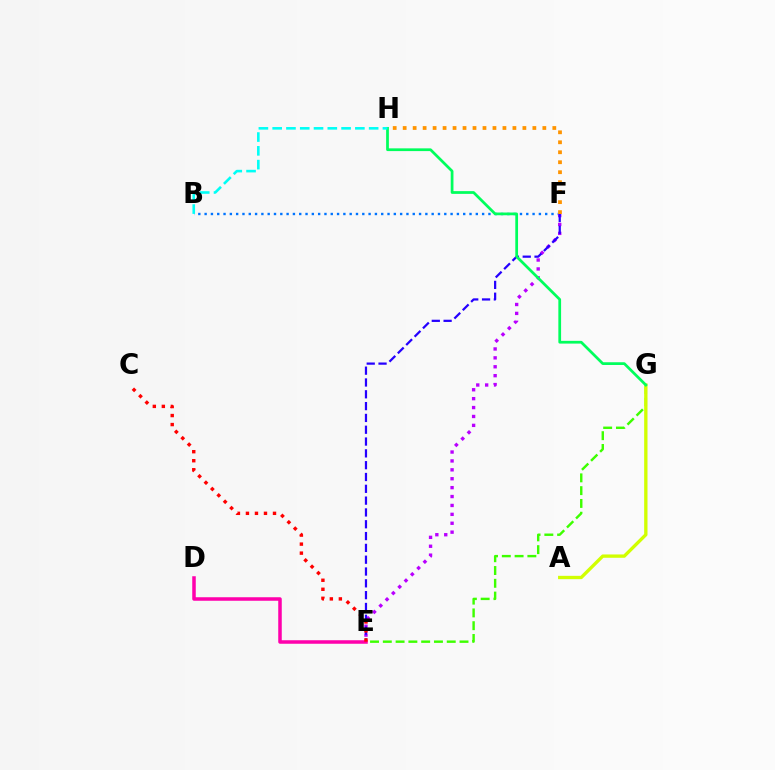{('B', 'F'): [{'color': '#0074ff', 'line_style': 'dotted', 'thickness': 1.71}], ('E', 'F'): [{'color': '#b900ff', 'line_style': 'dotted', 'thickness': 2.42}, {'color': '#2500ff', 'line_style': 'dashed', 'thickness': 1.61}], ('E', 'G'): [{'color': '#3dff00', 'line_style': 'dashed', 'thickness': 1.74}], ('A', 'G'): [{'color': '#d1ff00', 'line_style': 'solid', 'thickness': 2.4}], ('G', 'H'): [{'color': '#00ff5c', 'line_style': 'solid', 'thickness': 1.97}], ('F', 'H'): [{'color': '#ff9400', 'line_style': 'dotted', 'thickness': 2.71}], ('B', 'H'): [{'color': '#00fff6', 'line_style': 'dashed', 'thickness': 1.87}], ('D', 'E'): [{'color': '#ff00ac', 'line_style': 'solid', 'thickness': 2.53}], ('C', 'E'): [{'color': '#ff0000', 'line_style': 'dotted', 'thickness': 2.45}]}